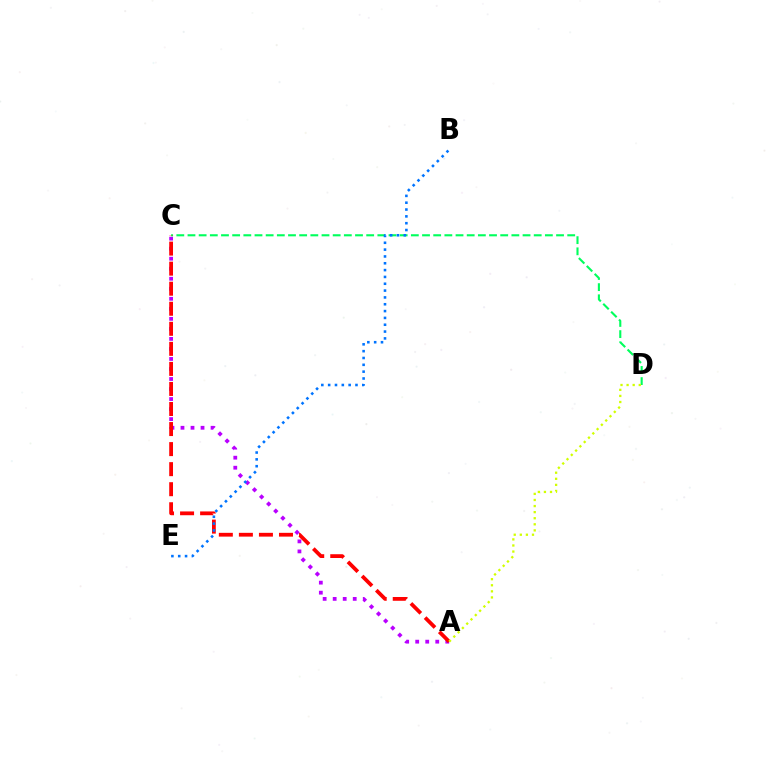{('A', 'C'): [{'color': '#b900ff', 'line_style': 'dotted', 'thickness': 2.72}, {'color': '#ff0000', 'line_style': 'dashed', 'thickness': 2.72}], ('C', 'D'): [{'color': '#00ff5c', 'line_style': 'dashed', 'thickness': 1.52}], ('B', 'E'): [{'color': '#0074ff', 'line_style': 'dotted', 'thickness': 1.86}], ('A', 'D'): [{'color': '#d1ff00', 'line_style': 'dotted', 'thickness': 1.65}]}